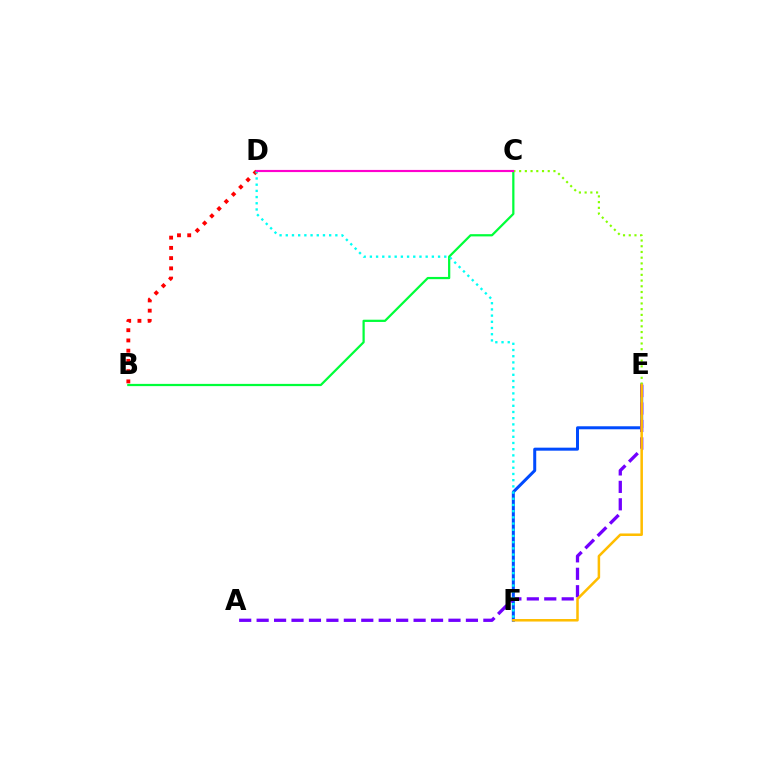{('B', 'C'): [{'color': '#00ff39', 'line_style': 'solid', 'thickness': 1.61}], ('B', 'D'): [{'color': '#ff0000', 'line_style': 'dotted', 'thickness': 2.78}], ('E', 'F'): [{'color': '#004bff', 'line_style': 'solid', 'thickness': 2.17}, {'color': '#ffbd00', 'line_style': 'solid', 'thickness': 1.82}], ('A', 'E'): [{'color': '#7200ff', 'line_style': 'dashed', 'thickness': 2.37}], ('C', 'E'): [{'color': '#84ff00', 'line_style': 'dotted', 'thickness': 1.55}], ('D', 'F'): [{'color': '#00fff6', 'line_style': 'dotted', 'thickness': 1.68}], ('C', 'D'): [{'color': '#ff00cf', 'line_style': 'solid', 'thickness': 1.55}]}